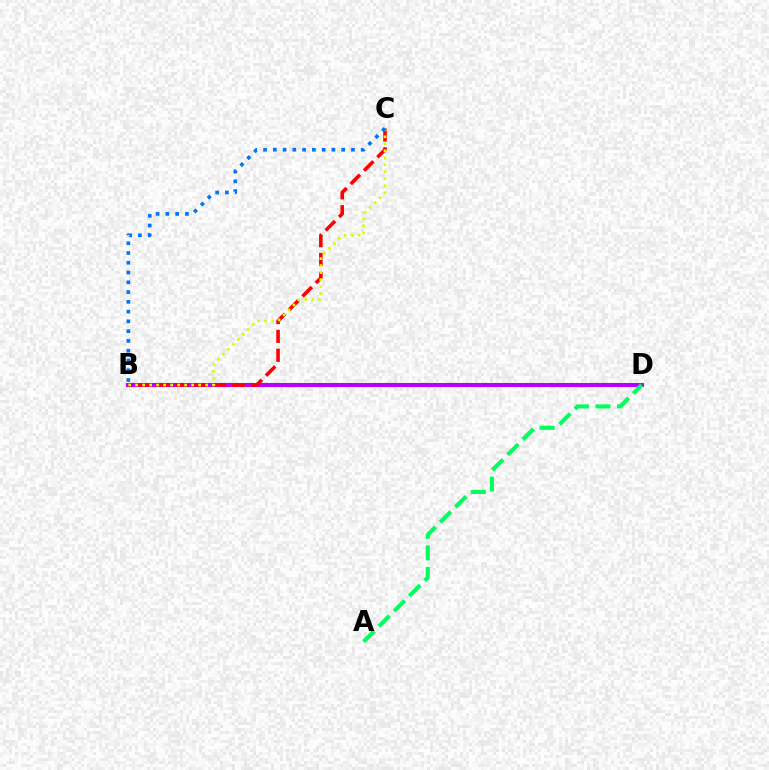{('B', 'D'): [{'color': '#b900ff', 'line_style': 'solid', 'thickness': 2.94}], ('B', 'C'): [{'color': '#ff0000', 'line_style': 'dashed', 'thickness': 2.57}, {'color': '#d1ff00', 'line_style': 'dotted', 'thickness': 1.9}, {'color': '#0074ff', 'line_style': 'dotted', 'thickness': 2.65}], ('A', 'D'): [{'color': '#00ff5c', 'line_style': 'dashed', 'thickness': 2.93}]}